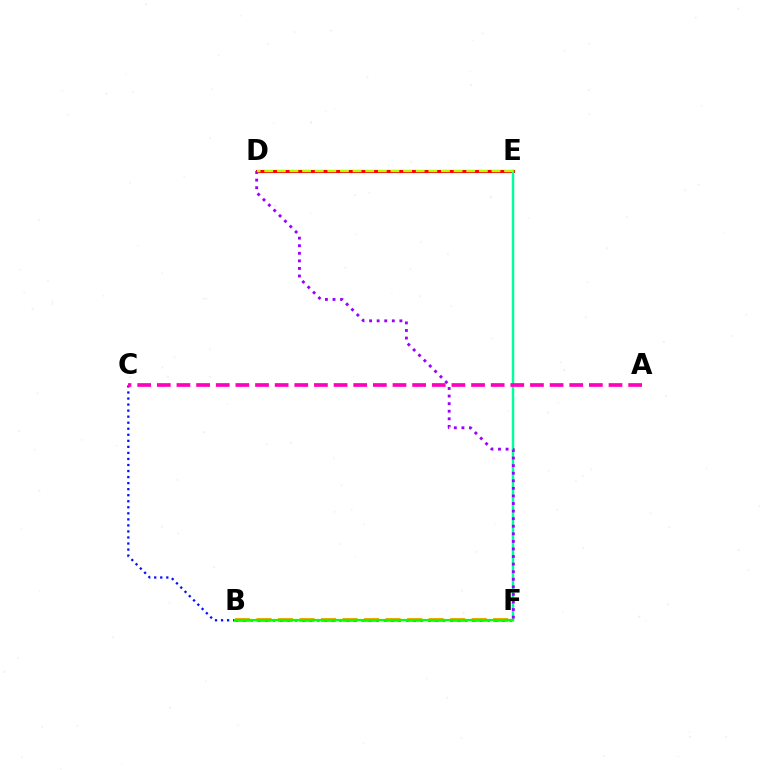{('D', 'E'): [{'color': '#ff0000', 'line_style': 'solid', 'thickness': 2.22}, {'color': '#b3ff00', 'line_style': 'dashed', 'thickness': 1.72}], ('E', 'F'): [{'color': '#00ff9d', 'line_style': 'solid', 'thickness': 1.76}], ('D', 'F'): [{'color': '#9b00ff', 'line_style': 'dotted', 'thickness': 2.06}], ('B', 'C'): [{'color': '#0010ff', 'line_style': 'dotted', 'thickness': 1.64}], ('B', 'F'): [{'color': '#ffa500', 'line_style': 'dashed', 'thickness': 2.92}, {'color': '#00b5ff', 'line_style': 'dotted', 'thickness': 2.01}, {'color': '#08ff00', 'line_style': 'solid', 'thickness': 1.57}], ('A', 'C'): [{'color': '#ff00bd', 'line_style': 'dashed', 'thickness': 2.67}]}